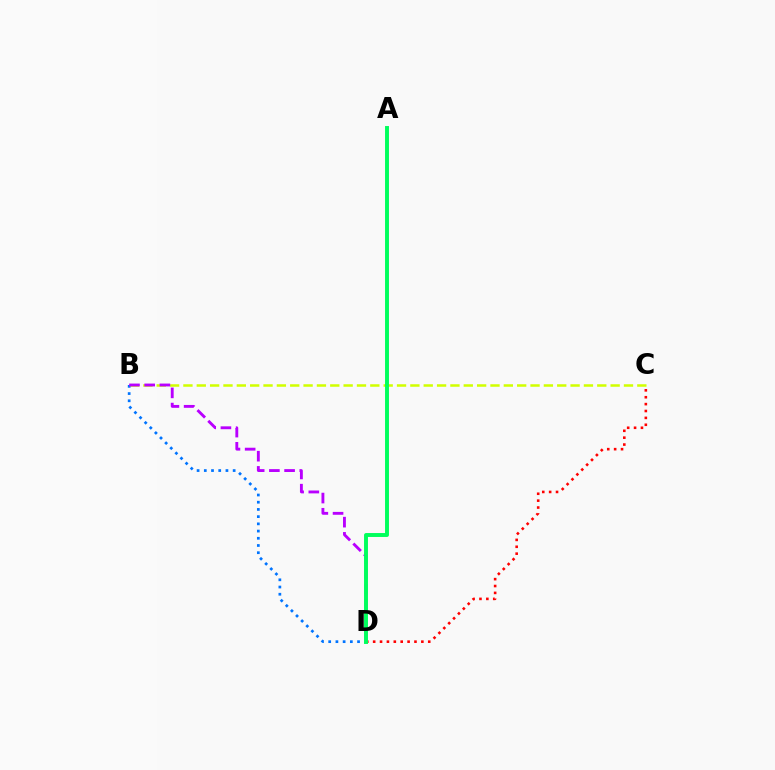{('B', 'C'): [{'color': '#d1ff00', 'line_style': 'dashed', 'thickness': 1.81}], ('B', 'D'): [{'color': '#0074ff', 'line_style': 'dotted', 'thickness': 1.96}, {'color': '#b900ff', 'line_style': 'dashed', 'thickness': 2.07}], ('C', 'D'): [{'color': '#ff0000', 'line_style': 'dotted', 'thickness': 1.87}], ('A', 'D'): [{'color': '#00ff5c', 'line_style': 'solid', 'thickness': 2.82}]}